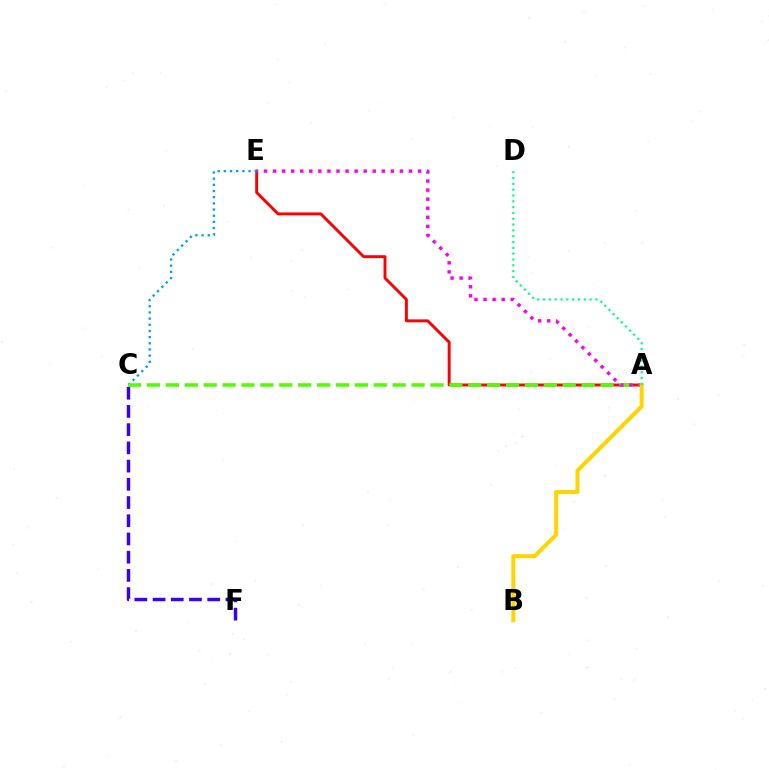{('A', 'E'): [{'color': '#ff0000', 'line_style': 'solid', 'thickness': 2.1}, {'color': '#ff00ed', 'line_style': 'dotted', 'thickness': 2.46}], ('C', 'F'): [{'color': '#3700ff', 'line_style': 'dashed', 'thickness': 2.47}], ('C', 'E'): [{'color': '#009eff', 'line_style': 'dotted', 'thickness': 1.68}], ('A', 'C'): [{'color': '#4fff00', 'line_style': 'dashed', 'thickness': 2.57}], ('A', 'B'): [{'color': '#ffd500', 'line_style': 'solid', 'thickness': 2.87}], ('A', 'D'): [{'color': '#00ff86', 'line_style': 'dotted', 'thickness': 1.58}]}